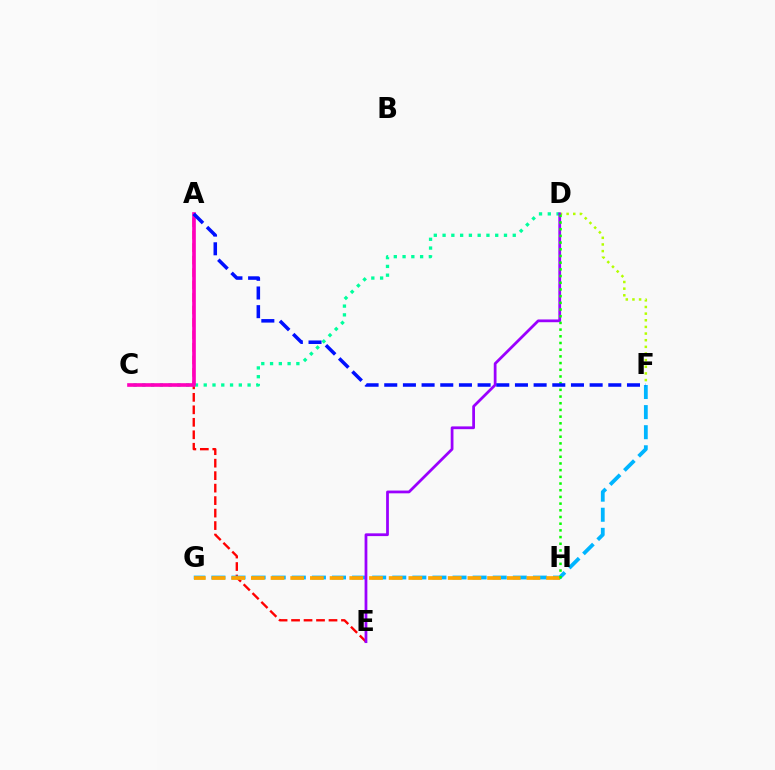{('A', 'E'): [{'color': '#ff0000', 'line_style': 'dashed', 'thickness': 1.7}], ('F', 'G'): [{'color': '#00b5ff', 'line_style': 'dashed', 'thickness': 2.73}], ('D', 'F'): [{'color': '#b3ff00', 'line_style': 'dotted', 'thickness': 1.81}], ('C', 'D'): [{'color': '#00ff9d', 'line_style': 'dotted', 'thickness': 2.38}], ('G', 'H'): [{'color': '#ffa500', 'line_style': 'dashed', 'thickness': 2.67}], ('A', 'C'): [{'color': '#ff00bd', 'line_style': 'solid', 'thickness': 2.63}], ('D', 'E'): [{'color': '#9b00ff', 'line_style': 'solid', 'thickness': 1.99}], ('D', 'H'): [{'color': '#08ff00', 'line_style': 'dotted', 'thickness': 1.82}], ('A', 'F'): [{'color': '#0010ff', 'line_style': 'dashed', 'thickness': 2.54}]}